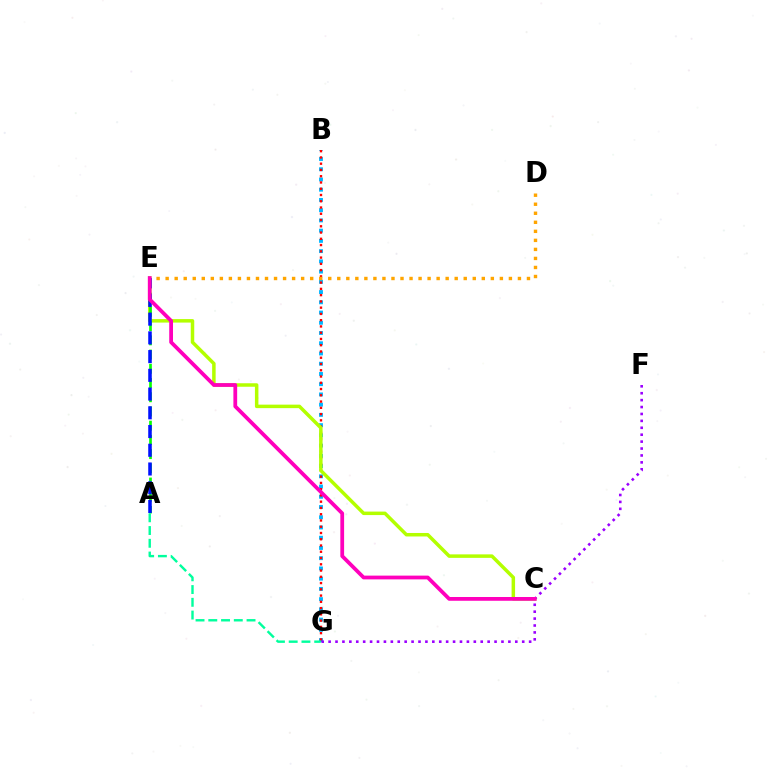{('B', 'G'): [{'color': '#00b5ff', 'line_style': 'dotted', 'thickness': 2.78}, {'color': '#ff0000', 'line_style': 'dotted', 'thickness': 1.7}], ('C', 'E'): [{'color': '#b3ff00', 'line_style': 'solid', 'thickness': 2.52}, {'color': '#ff00bd', 'line_style': 'solid', 'thickness': 2.71}], ('F', 'G'): [{'color': '#9b00ff', 'line_style': 'dotted', 'thickness': 1.88}], ('A', 'E'): [{'color': '#08ff00', 'line_style': 'dashed', 'thickness': 1.93}, {'color': '#0010ff', 'line_style': 'dashed', 'thickness': 2.54}], ('D', 'E'): [{'color': '#ffa500', 'line_style': 'dotted', 'thickness': 2.45}], ('A', 'G'): [{'color': '#00ff9d', 'line_style': 'dashed', 'thickness': 1.73}]}